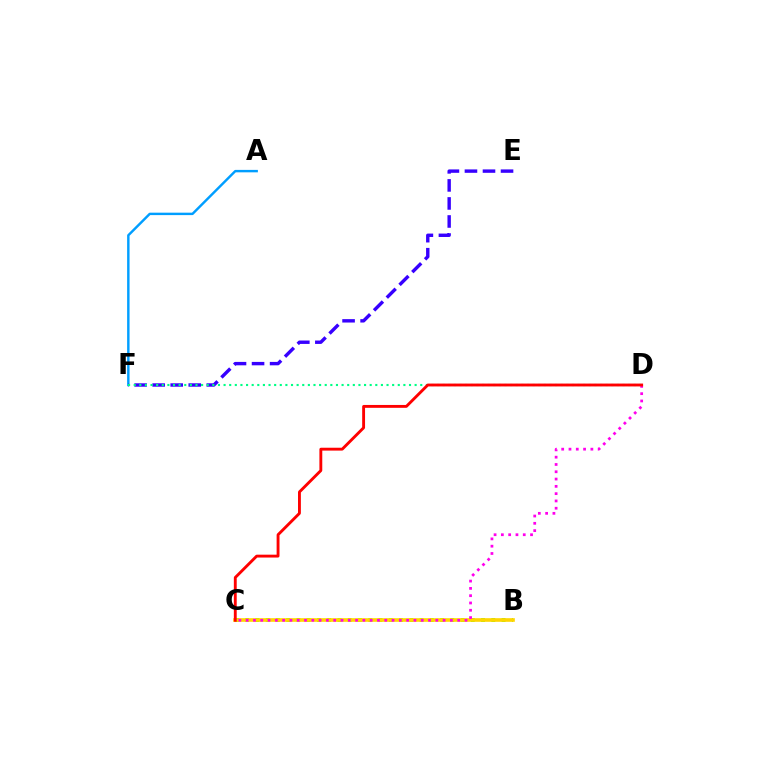{('A', 'F'): [{'color': '#009eff', 'line_style': 'solid', 'thickness': 1.75}], ('B', 'C'): [{'color': '#4fff00', 'line_style': 'dotted', 'thickness': 2.79}, {'color': '#ffd500', 'line_style': 'solid', 'thickness': 2.62}], ('E', 'F'): [{'color': '#3700ff', 'line_style': 'dashed', 'thickness': 2.45}], ('D', 'F'): [{'color': '#00ff86', 'line_style': 'dotted', 'thickness': 1.53}], ('C', 'D'): [{'color': '#ff00ed', 'line_style': 'dotted', 'thickness': 1.98}, {'color': '#ff0000', 'line_style': 'solid', 'thickness': 2.07}]}